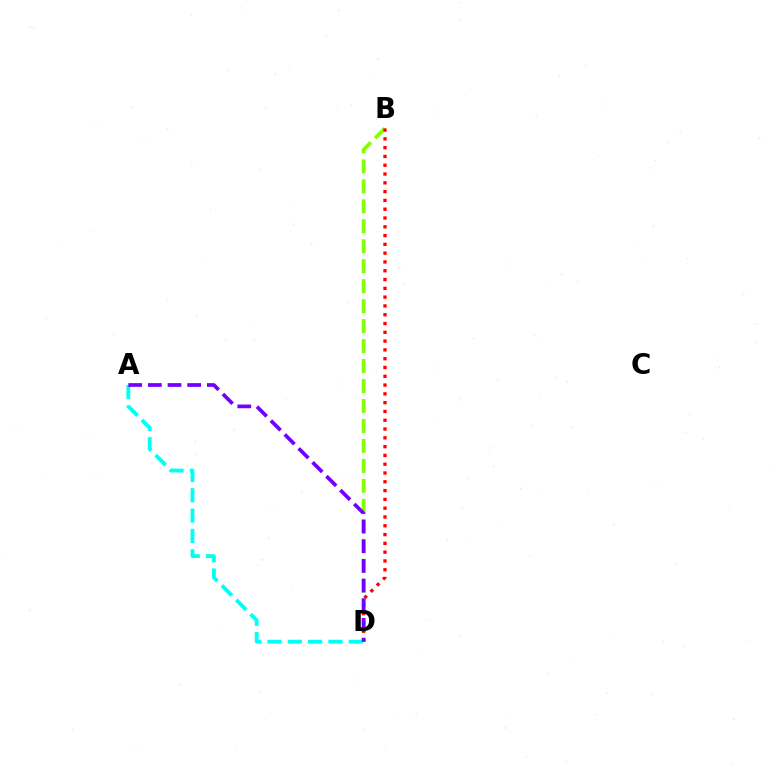{('B', 'D'): [{'color': '#84ff00', 'line_style': 'dashed', 'thickness': 2.71}, {'color': '#ff0000', 'line_style': 'dotted', 'thickness': 2.39}], ('A', 'D'): [{'color': '#00fff6', 'line_style': 'dashed', 'thickness': 2.76}, {'color': '#7200ff', 'line_style': 'dashed', 'thickness': 2.67}]}